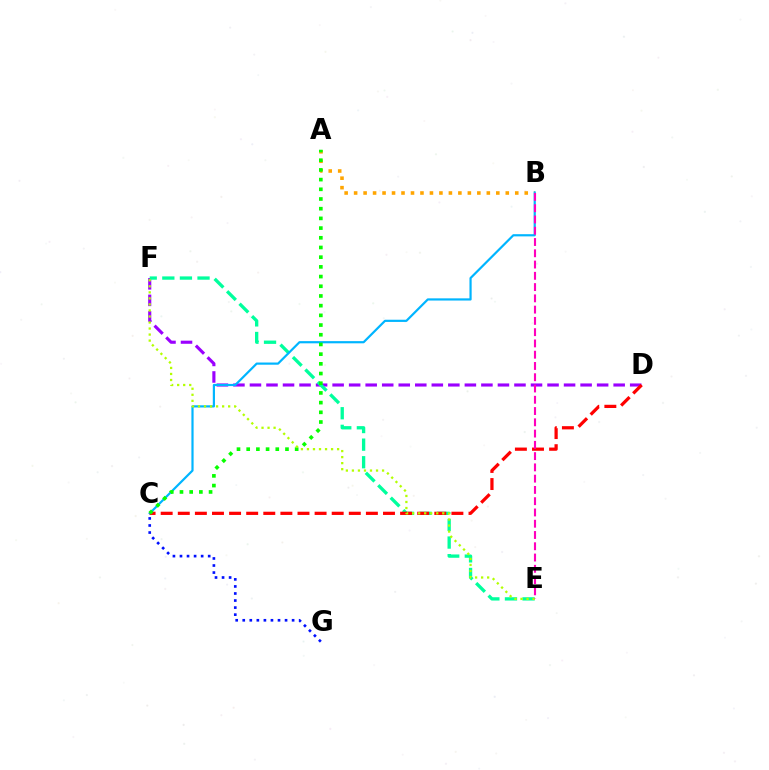{('A', 'B'): [{'color': '#ffa500', 'line_style': 'dotted', 'thickness': 2.58}], ('D', 'F'): [{'color': '#9b00ff', 'line_style': 'dashed', 'thickness': 2.25}], ('E', 'F'): [{'color': '#00ff9d', 'line_style': 'dashed', 'thickness': 2.39}, {'color': '#b3ff00', 'line_style': 'dotted', 'thickness': 1.64}], ('B', 'C'): [{'color': '#00b5ff', 'line_style': 'solid', 'thickness': 1.58}], ('C', 'D'): [{'color': '#ff0000', 'line_style': 'dashed', 'thickness': 2.32}], ('A', 'C'): [{'color': '#08ff00', 'line_style': 'dotted', 'thickness': 2.63}], ('B', 'E'): [{'color': '#ff00bd', 'line_style': 'dashed', 'thickness': 1.53}], ('C', 'G'): [{'color': '#0010ff', 'line_style': 'dotted', 'thickness': 1.92}]}